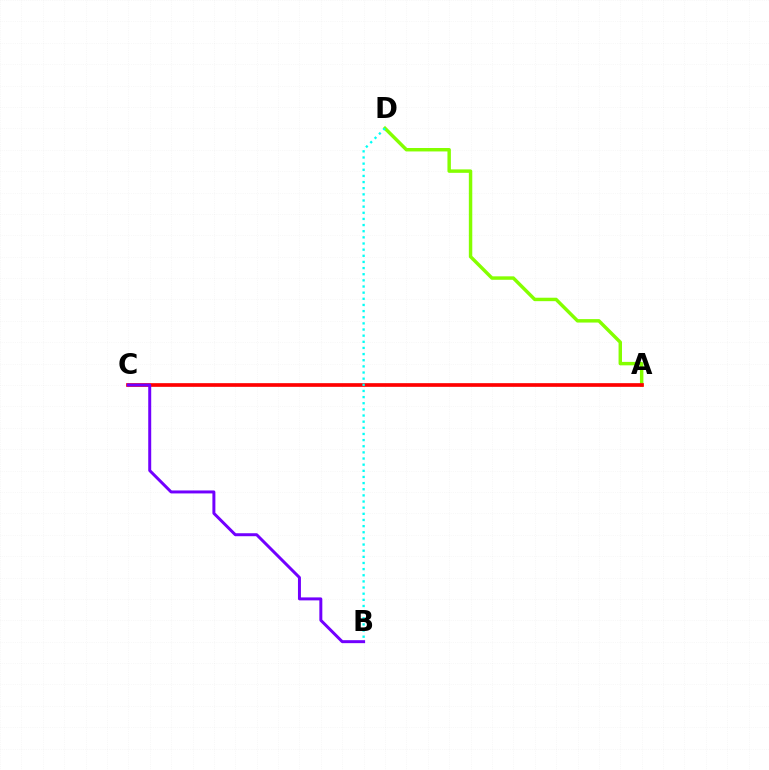{('A', 'D'): [{'color': '#84ff00', 'line_style': 'solid', 'thickness': 2.48}], ('A', 'C'): [{'color': '#ff0000', 'line_style': 'solid', 'thickness': 2.65}], ('B', 'C'): [{'color': '#7200ff', 'line_style': 'solid', 'thickness': 2.14}], ('B', 'D'): [{'color': '#00fff6', 'line_style': 'dotted', 'thickness': 1.67}]}